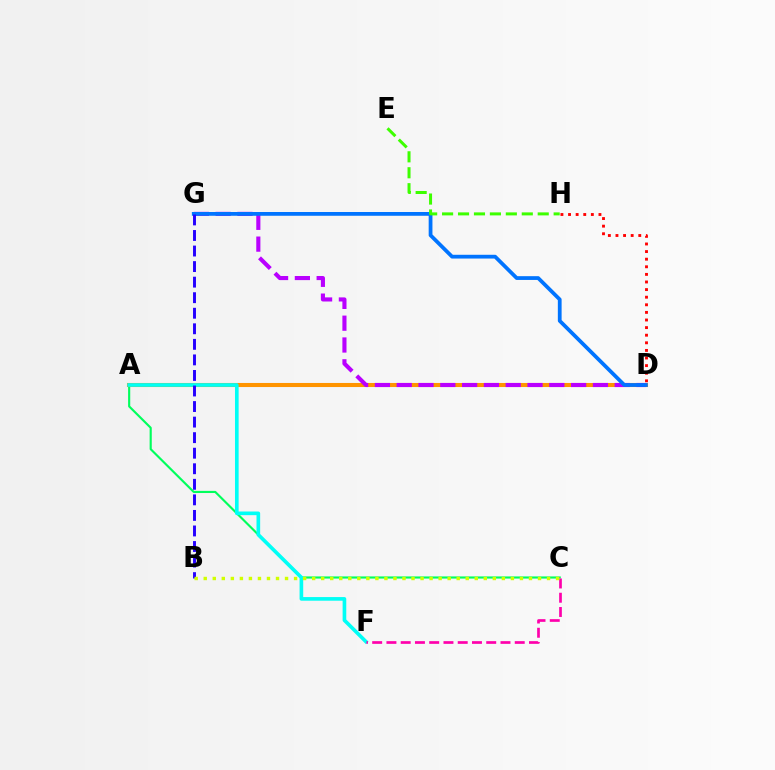{('A', 'C'): [{'color': '#00ff5c', 'line_style': 'solid', 'thickness': 1.54}], ('A', 'D'): [{'color': '#ff9400', 'line_style': 'solid', 'thickness': 2.93}], ('D', 'H'): [{'color': '#ff0000', 'line_style': 'dotted', 'thickness': 2.07}], ('A', 'F'): [{'color': '#00fff6', 'line_style': 'solid', 'thickness': 2.62}], ('D', 'G'): [{'color': '#b900ff', 'line_style': 'dashed', 'thickness': 2.96}, {'color': '#0074ff', 'line_style': 'solid', 'thickness': 2.71}], ('C', 'F'): [{'color': '#ff00ac', 'line_style': 'dashed', 'thickness': 1.94}], ('B', 'G'): [{'color': '#2500ff', 'line_style': 'dashed', 'thickness': 2.11}], ('E', 'H'): [{'color': '#3dff00', 'line_style': 'dashed', 'thickness': 2.17}], ('B', 'C'): [{'color': '#d1ff00', 'line_style': 'dotted', 'thickness': 2.45}]}